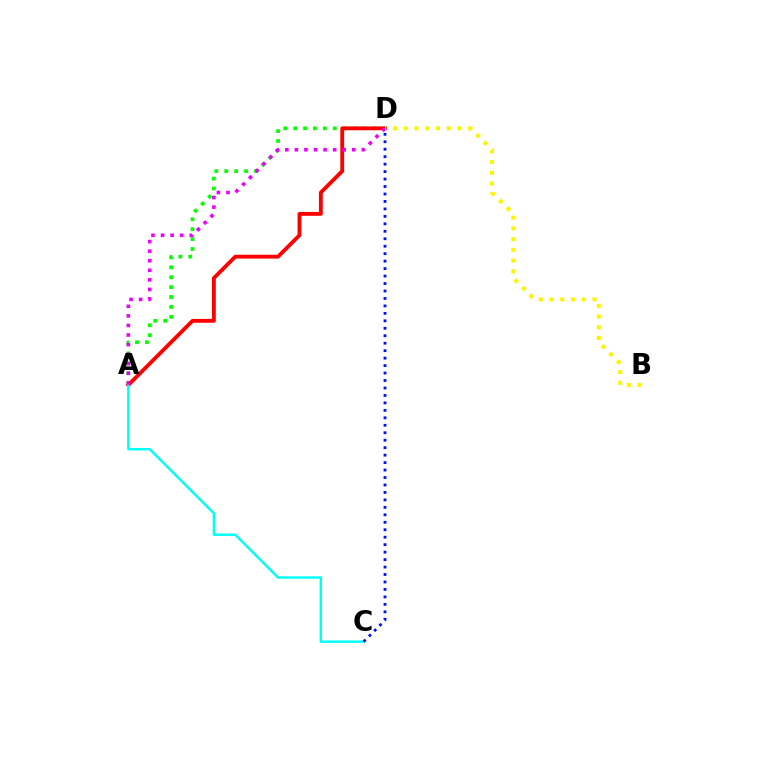{('A', 'D'): [{'color': '#08ff00', 'line_style': 'dotted', 'thickness': 2.69}, {'color': '#ff0000', 'line_style': 'solid', 'thickness': 2.75}, {'color': '#ee00ff', 'line_style': 'dotted', 'thickness': 2.6}], ('A', 'C'): [{'color': '#00fff6', 'line_style': 'solid', 'thickness': 1.76}], ('B', 'D'): [{'color': '#fcf500', 'line_style': 'dotted', 'thickness': 2.92}], ('C', 'D'): [{'color': '#0010ff', 'line_style': 'dotted', 'thickness': 2.03}]}